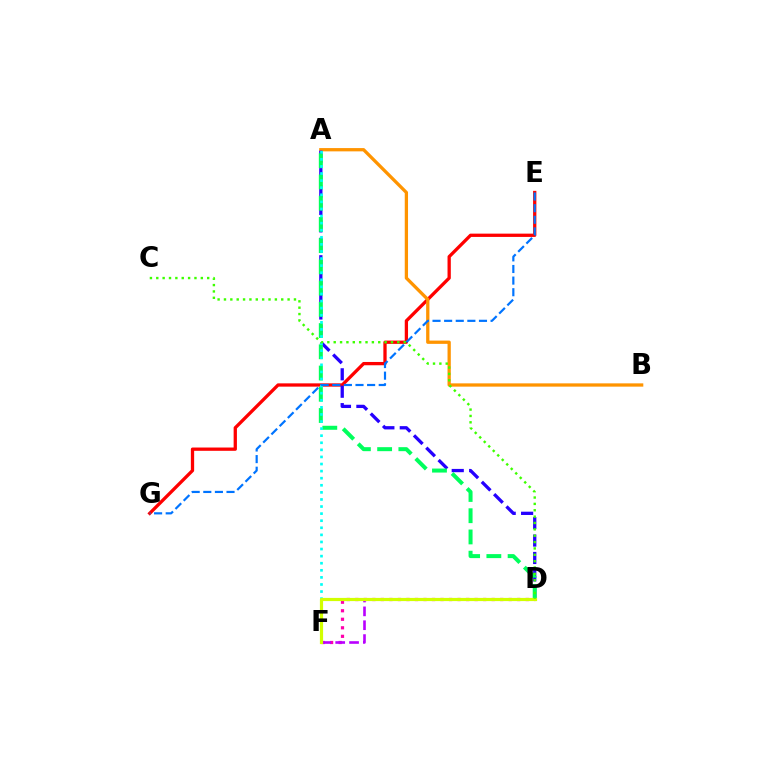{('E', 'G'): [{'color': '#ff0000', 'line_style': 'solid', 'thickness': 2.37}, {'color': '#0074ff', 'line_style': 'dashed', 'thickness': 1.58}], ('D', 'F'): [{'color': '#ff00ac', 'line_style': 'dotted', 'thickness': 2.32}, {'color': '#b900ff', 'line_style': 'dashed', 'thickness': 1.88}, {'color': '#d1ff00', 'line_style': 'solid', 'thickness': 2.29}], ('A', 'B'): [{'color': '#ff9400', 'line_style': 'solid', 'thickness': 2.36}], ('A', 'D'): [{'color': '#2500ff', 'line_style': 'dashed', 'thickness': 2.37}, {'color': '#00ff5c', 'line_style': 'dashed', 'thickness': 2.88}], ('A', 'F'): [{'color': '#00fff6', 'line_style': 'dotted', 'thickness': 1.93}], ('C', 'D'): [{'color': '#3dff00', 'line_style': 'dotted', 'thickness': 1.73}]}